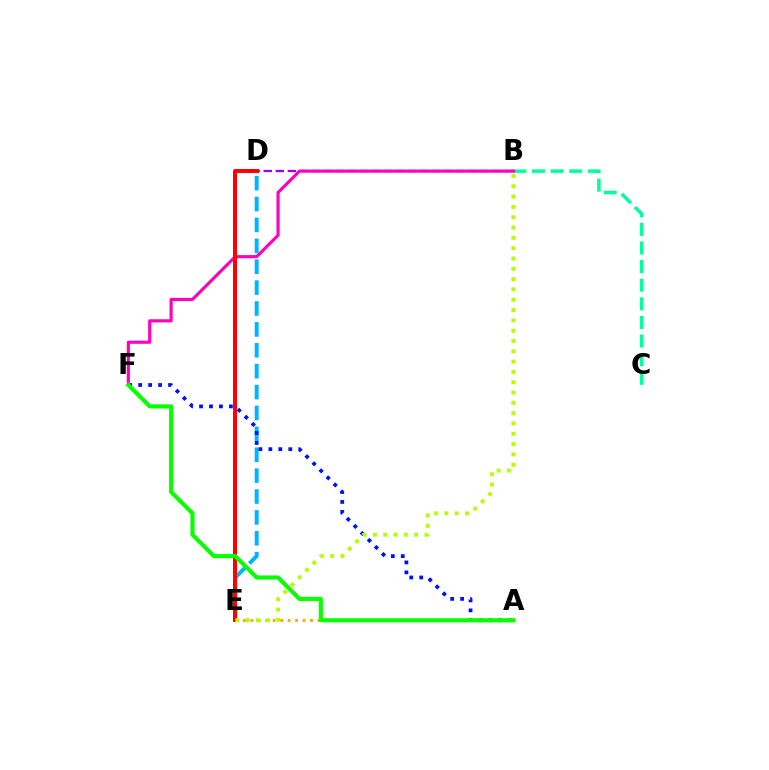{('B', 'C'): [{'color': '#00ff9d', 'line_style': 'dashed', 'thickness': 2.53}], ('B', 'D'): [{'color': '#9b00ff', 'line_style': 'dashed', 'thickness': 1.64}], ('D', 'E'): [{'color': '#00b5ff', 'line_style': 'dashed', 'thickness': 2.84}, {'color': '#ff0000', 'line_style': 'solid', 'thickness': 2.86}], ('A', 'E'): [{'color': '#ffa500', 'line_style': 'dotted', 'thickness': 2.03}], ('A', 'F'): [{'color': '#0010ff', 'line_style': 'dotted', 'thickness': 2.71}, {'color': '#08ff00', 'line_style': 'solid', 'thickness': 2.96}], ('B', 'F'): [{'color': '#ff00bd', 'line_style': 'solid', 'thickness': 2.26}], ('B', 'E'): [{'color': '#b3ff00', 'line_style': 'dotted', 'thickness': 2.8}]}